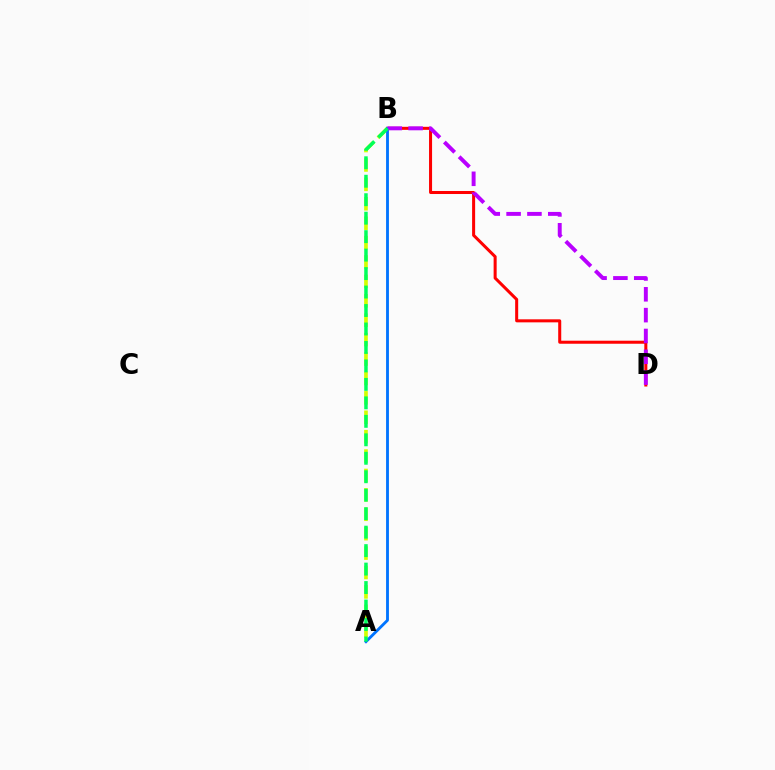{('B', 'D'): [{'color': '#ff0000', 'line_style': 'solid', 'thickness': 2.18}, {'color': '#b900ff', 'line_style': 'dashed', 'thickness': 2.83}], ('A', 'B'): [{'color': '#d1ff00', 'line_style': 'dashed', 'thickness': 2.64}, {'color': '#0074ff', 'line_style': 'solid', 'thickness': 2.05}, {'color': '#00ff5c', 'line_style': 'dashed', 'thickness': 2.51}]}